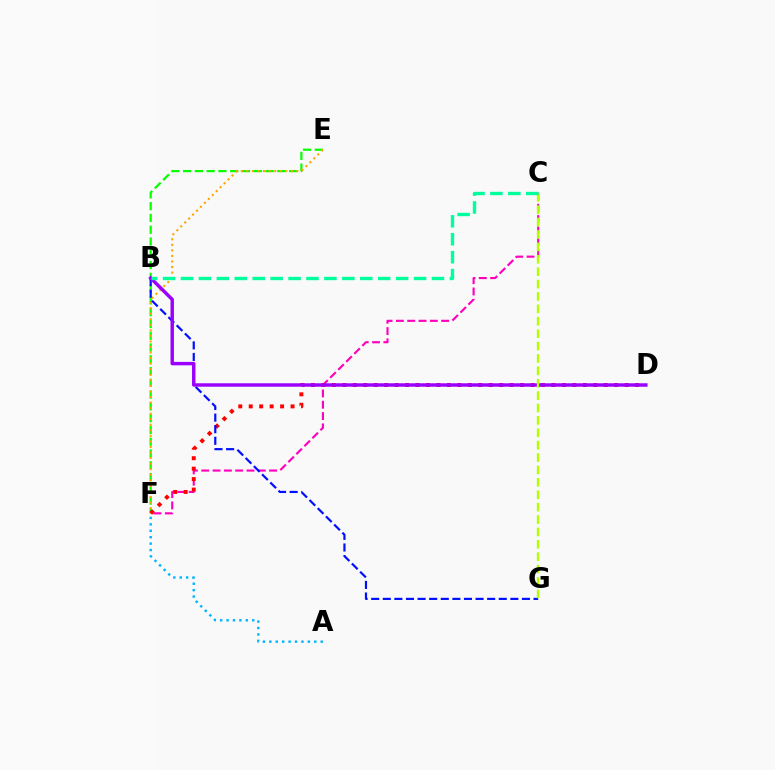{('E', 'F'): [{'color': '#08ff00', 'line_style': 'dashed', 'thickness': 1.6}, {'color': '#ffa500', 'line_style': 'dotted', 'thickness': 1.51}], ('C', 'F'): [{'color': '#ff00bd', 'line_style': 'dashed', 'thickness': 1.54}], ('A', 'F'): [{'color': '#00b5ff', 'line_style': 'dotted', 'thickness': 1.74}], ('D', 'F'): [{'color': '#ff0000', 'line_style': 'dotted', 'thickness': 2.84}], ('B', 'G'): [{'color': '#0010ff', 'line_style': 'dashed', 'thickness': 1.58}], ('B', 'D'): [{'color': '#9b00ff', 'line_style': 'solid', 'thickness': 2.47}], ('C', 'G'): [{'color': '#b3ff00', 'line_style': 'dashed', 'thickness': 1.68}], ('B', 'C'): [{'color': '#00ff9d', 'line_style': 'dashed', 'thickness': 2.44}]}